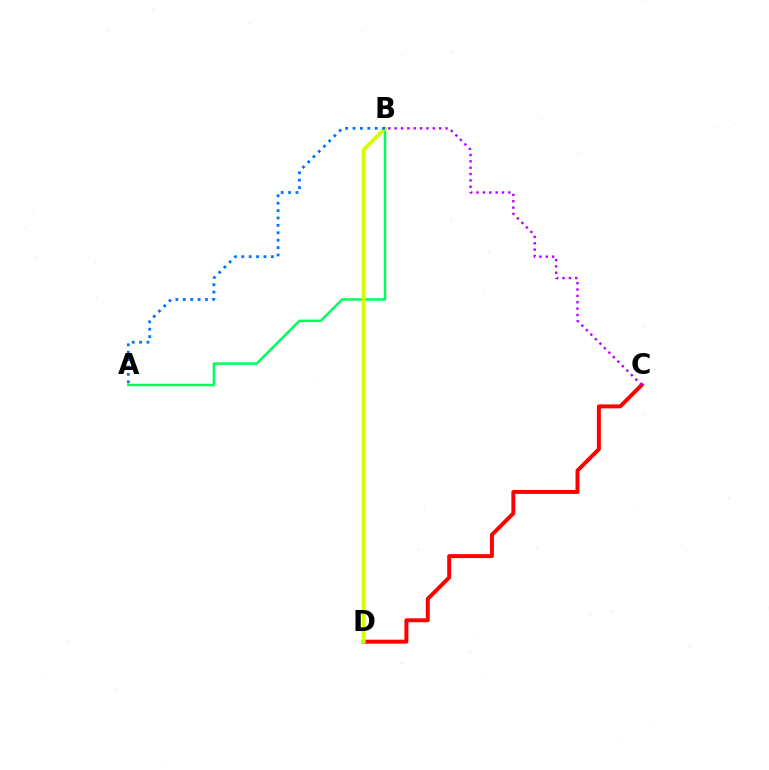{('C', 'D'): [{'color': '#ff0000', 'line_style': 'solid', 'thickness': 2.84}], ('A', 'B'): [{'color': '#00ff5c', 'line_style': 'solid', 'thickness': 1.8}, {'color': '#0074ff', 'line_style': 'dotted', 'thickness': 2.01}], ('B', 'C'): [{'color': '#b900ff', 'line_style': 'dotted', 'thickness': 1.73}], ('B', 'D'): [{'color': '#d1ff00', 'line_style': 'solid', 'thickness': 2.7}]}